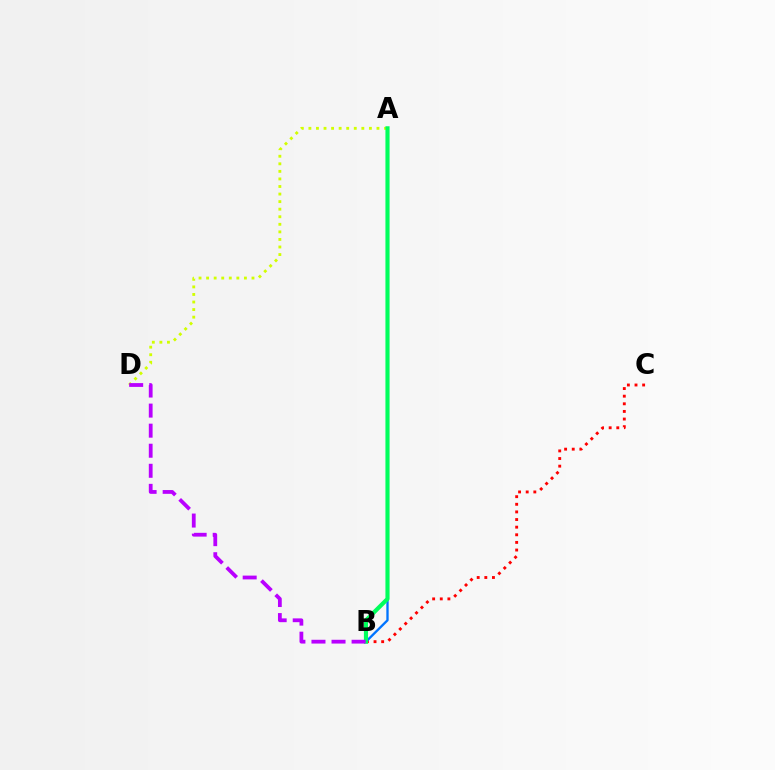{('B', 'C'): [{'color': '#ff0000', 'line_style': 'dotted', 'thickness': 2.07}], ('A', 'B'): [{'color': '#0074ff', 'line_style': 'solid', 'thickness': 1.68}, {'color': '#00ff5c', 'line_style': 'solid', 'thickness': 2.98}], ('A', 'D'): [{'color': '#d1ff00', 'line_style': 'dotted', 'thickness': 2.05}], ('B', 'D'): [{'color': '#b900ff', 'line_style': 'dashed', 'thickness': 2.73}]}